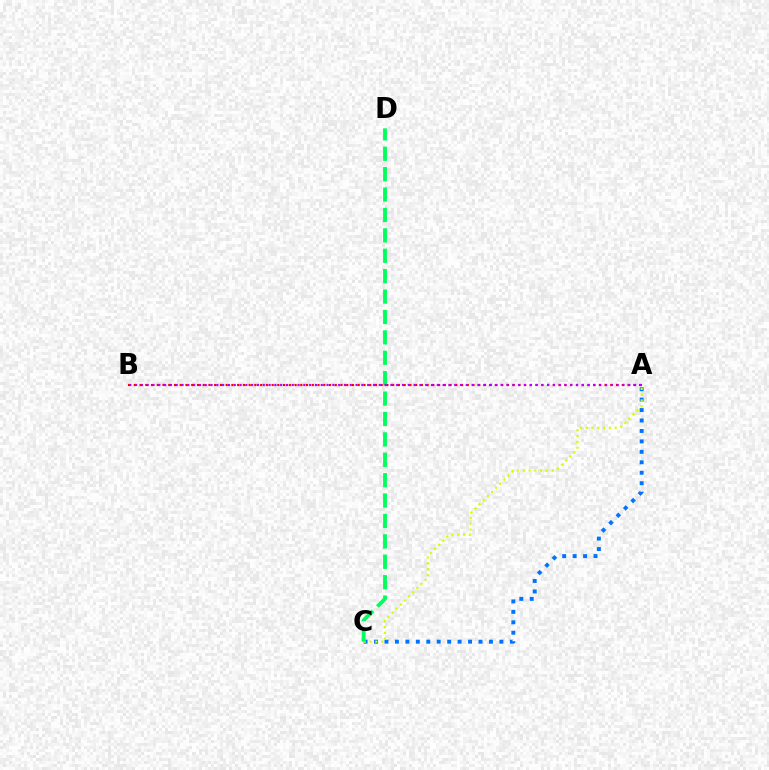{('A', 'C'): [{'color': '#0074ff', 'line_style': 'dotted', 'thickness': 2.84}, {'color': '#d1ff00', 'line_style': 'dotted', 'thickness': 1.58}], ('C', 'D'): [{'color': '#00ff5c', 'line_style': 'dashed', 'thickness': 2.77}], ('A', 'B'): [{'color': '#ff0000', 'line_style': 'dotted', 'thickness': 1.56}, {'color': '#b900ff', 'line_style': 'dotted', 'thickness': 1.58}]}